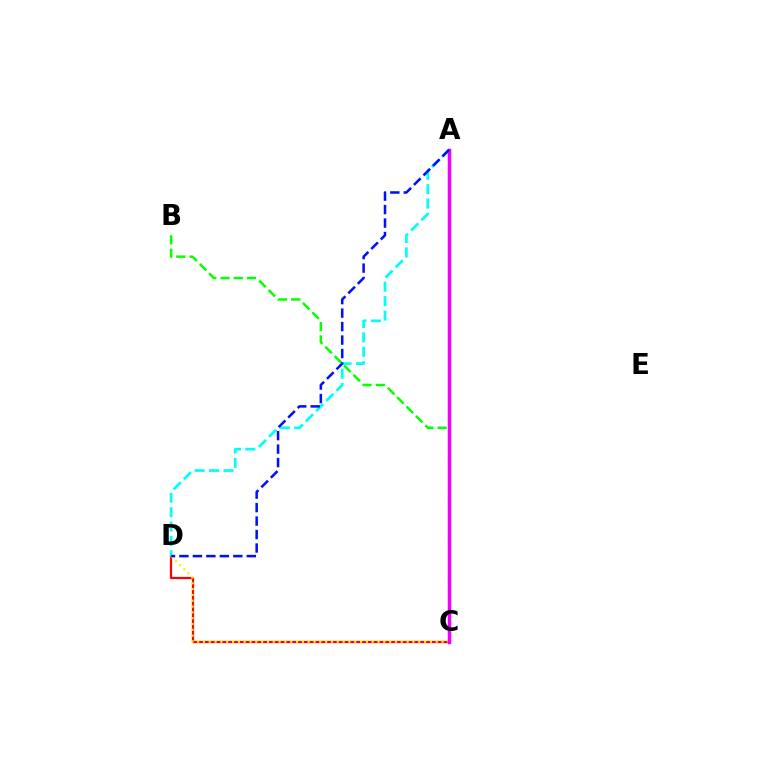{('C', 'D'): [{'color': '#ff0000', 'line_style': 'solid', 'thickness': 1.6}, {'color': '#fcf500', 'line_style': 'dotted', 'thickness': 1.58}], ('B', 'C'): [{'color': '#08ff00', 'line_style': 'dashed', 'thickness': 1.8}], ('A', 'D'): [{'color': '#00fff6', 'line_style': 'dashed', 'thickness': 1.96}, {'color': '#0010ff', 'line_style': 'dashed', 'thickness': 1.83}], ('A', 'C'): [{'color': '#ee00ff', 'line_style': 'solid', 'thickness': 2.51}]}